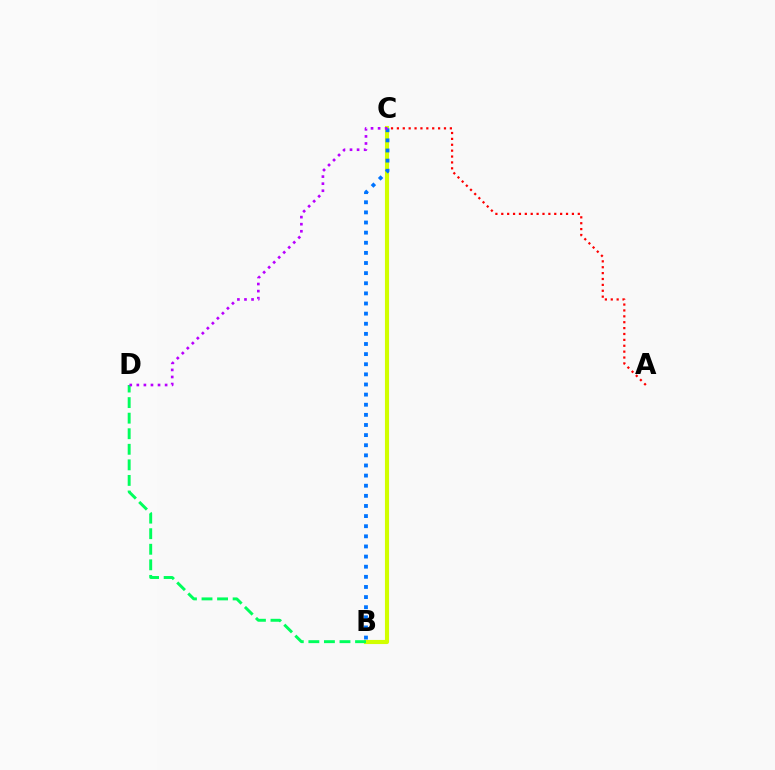{('B', 'C'): [{'color': '#d1ff00', 'line_style': 'solid', 'thickness': 2.97}, {'color': '#0074ff', 'line_style': 'dotted', 'thickness': 2.75}], ('A', 'C'): [{'color': '#ff0000', 'line_style': 'dotted', 'thickness': 1.6}], ('B', 'D'): [{'color': '#00ff5c', 'line_style': 'dashed', 'thickness': 2.11}], ('C', 'D'): [{'color': '#b900ff', 'line_style': 'dotted', 'thickness': 1.92}]}